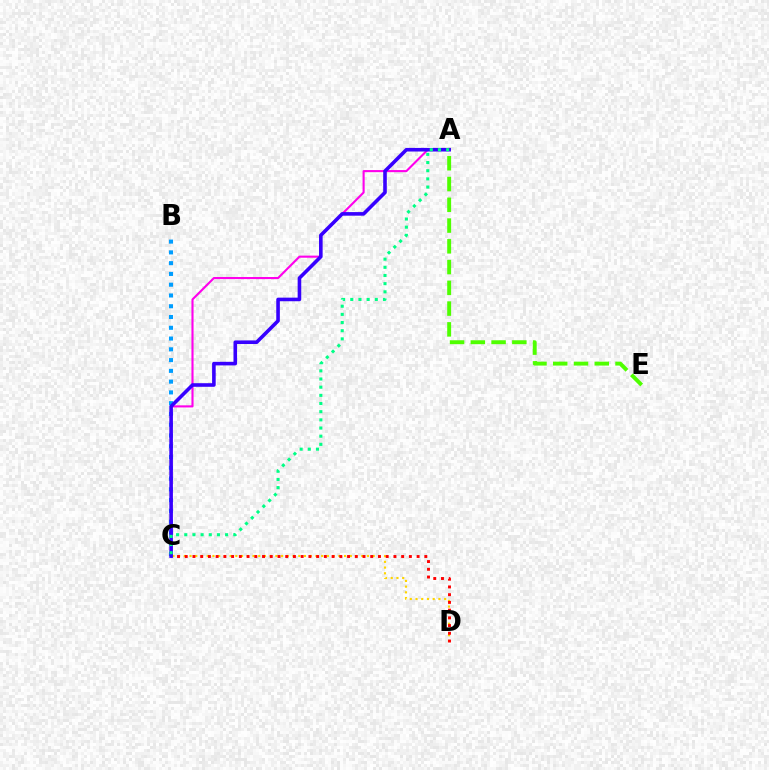{('B', 'C'): [{'color': '#009eff', 'line_style': 'dotted', 'thickness': 2.93}], ('C', 'D'): [{'color': '#ffd500', 'line_style': 'dotted', 'thickness': 1.55}, {'color': '#ff0000', 'line_style': 'dotted', 'thickness': 2.1}], ('A', 'C'): [{'color': '#ff00ed', 'line_style': 'solid', 'thickness': 1.52}, {'color': '#3700ff', 'line_style': 'solid', 'thickness': 2.59}, {'color': '#00ff86', 'line_style': 'dotted', 'thickness': 2.22}], ('A', 'E'): [{'color': '#4fff00', 'line_style': 'dashed', 'thickness': 2.82}]}